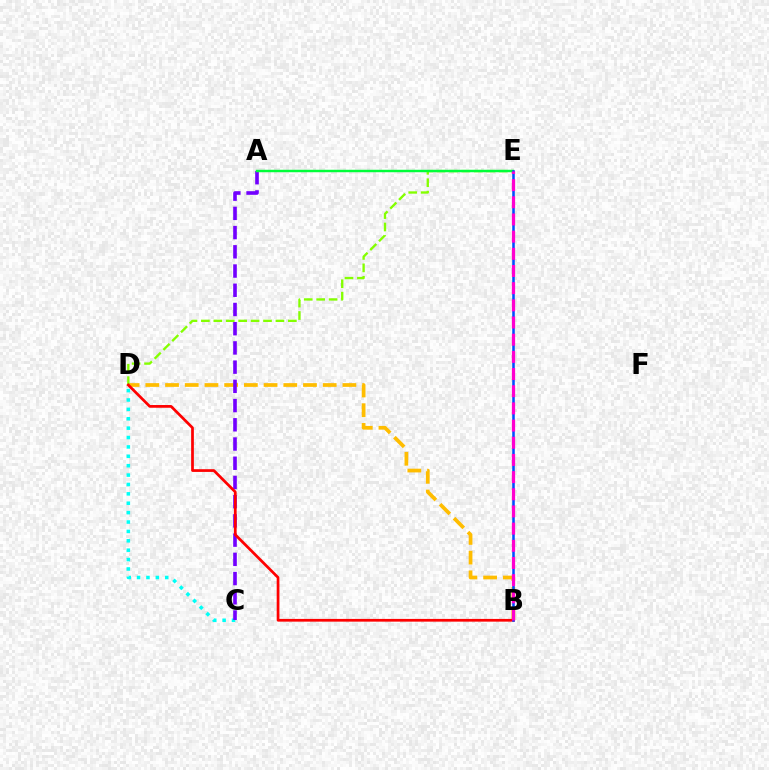{('C', 'D'): [{'color': '#00fff6', 'line_style': 'dotted', 'thickness': 2.55}], ('B', 'D'): [{'color': '#ffbd00', 'line_style': 'dashed', 'thickness': 2.68}, {'color': '#ff0000', 'line_style': 'solid', 'thickness': 1.96}], ('A', 'C'): [{'color': '#7200ff', 'line_style': 'dashed', 'thickness': 2.61}], ('D', 'E'): [{'color': '#84ff00', 'line_style': 'dashed', 'thickness': 1.69}], ('A', 'E'): [{'color': '#00ff39', 'line_style': 'solid', 'thickness': 1.76}], ('B', 'E'): [{'color': '#004bff', 'line_style': 'solid', 'thickness': 1.82}, {'color': '#ff00cf', 'line_style': 'dashed', 'thickness': 2.33}]}